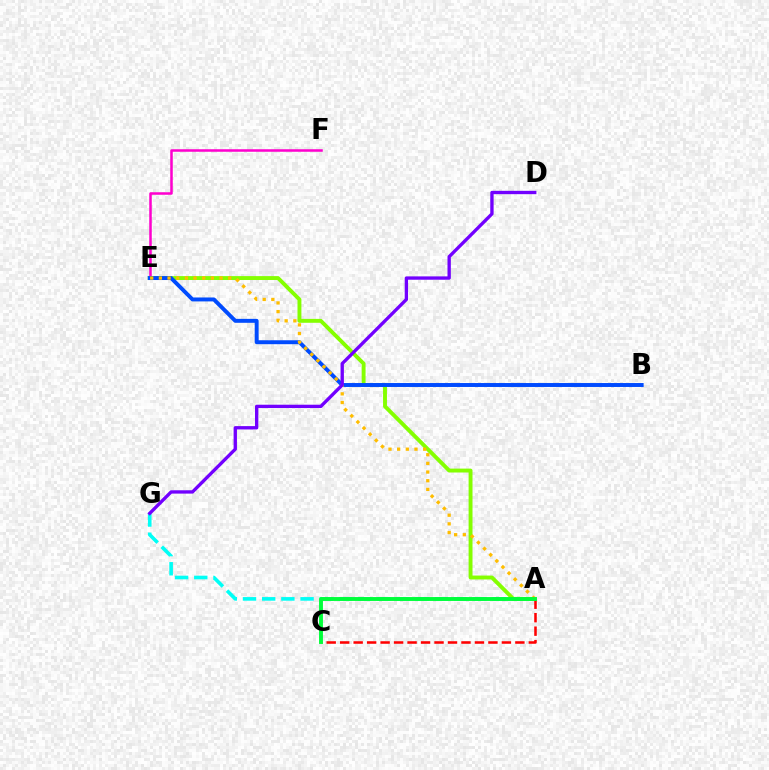{('A', 'G'): [{'color': '#00fff6', 'line_style': 'dashed', 'thickness': 2.61}], ('E', 'F'): [{'color': '#ff00cf', 'line_style': 'solid', 'thickness': 1.82}], ('A', 'E'): [{'color': '#84ff00', 'line_style': 'solid', 'thickness': 2.81}, {'color': '#ffbd00', 'line_style': 'dotted', 'thickness': 2.36}], ('B', 'E'): [{'color': '#004bff', 'line_style': 'solid', 'thickness': 2.83}], ('A', 'C'): [{'color': '#ff0000', 'line_style': 'dashed', 'thickness': 1.83}, {'color': '#00ff39', 'line_style': 'solid', 'thickness': 2.8}], ('D', 'G'): [{'color': '#7200ff', 'line_style': 'solid', 'thickness': 2.41}]}